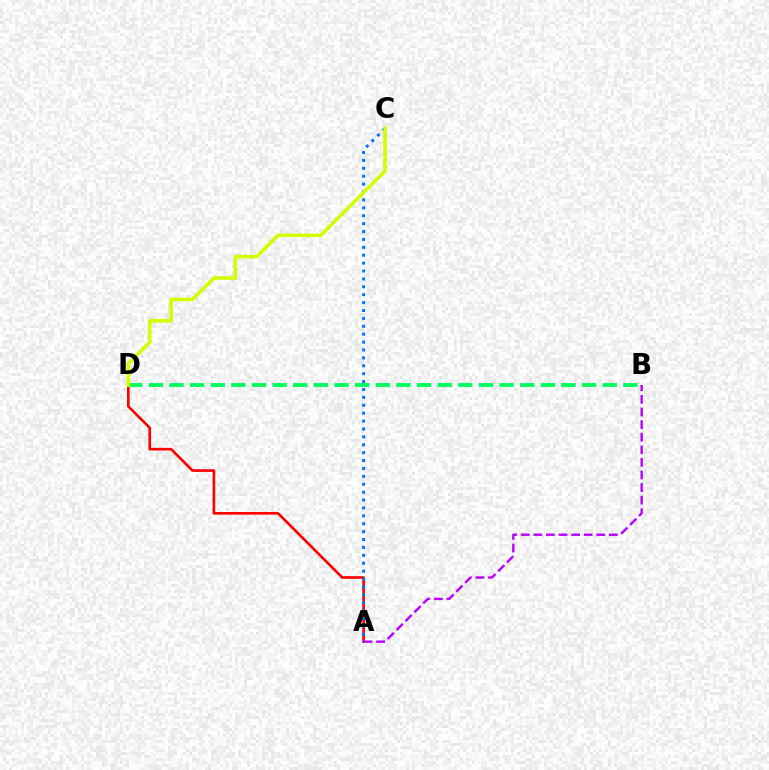{('A', 'D'): [{'color': '#ff0000', 'line_style': 'solid', 'thickness': 1.91}], ('B', 'D'): [{'color': '#00ff5c', 'line_style': 'dashed', 'thickness': 2.8}], ('A', 'C'): [{'color': '#0074ff', 'line_style': 'dotted', 'thickness': 2.15}], ('A', 'B'): [{'color': '#b900ff', 'line_style': 'dashed', 'thickness': 1.71}], ('C', 'D'): [{'color': '#d1ff00', 'line_style': 'solid', 'thickness': 2.56}]}